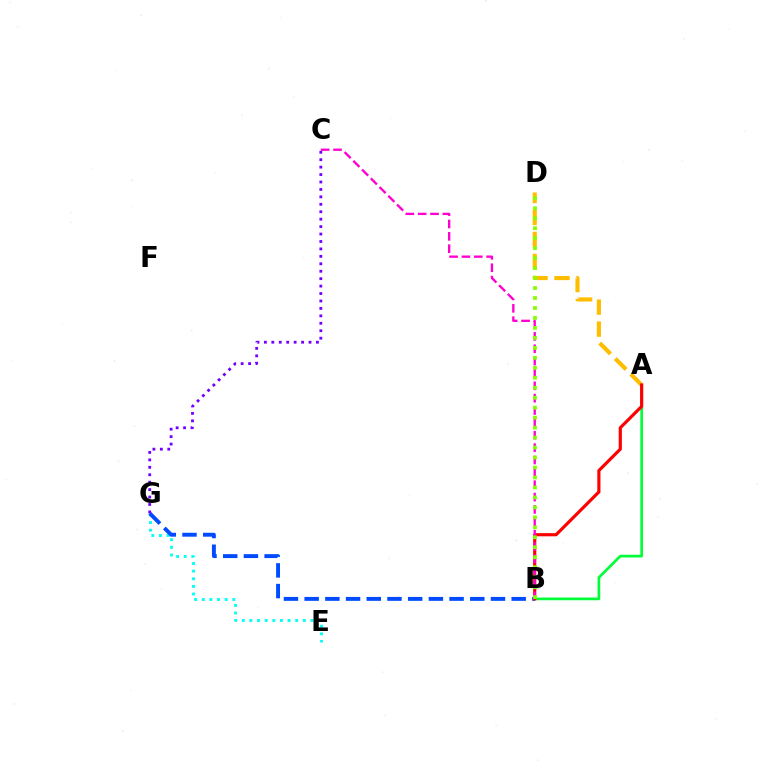{('A', 'B'): [{'color': '#00ff39', 'line_style': 'solid', 'thickness': 1.94}, {'color': '#ff0000', 'line_style': 'solid', 'thickness': 2.27}], ('A', 'D'): [{'color': '#ffbd00', 'line_style': 'dashed', 'thickness': 2.99}], ('E', 'G'): [{'color': '#00fff6', 'line_style': 'dotted', 'thickness': 2.07}], ('B', 'G'): [{'color': '#004bff', 'line_style': 'dashed', 'thickness': 2.81}], ('C', 'G'): [{'color': '#7200ff', 'line_style': 'dotted', 'thickness': 2.02}], ('B', 'C'): [{'color': '#ff00cf', 'line_style': 'dashed', 'thickness': 1.68}], ('B', 'D'): [{'color': '#84ff00', 'line_style': 'dotted', 'thickness': 2.71}]}